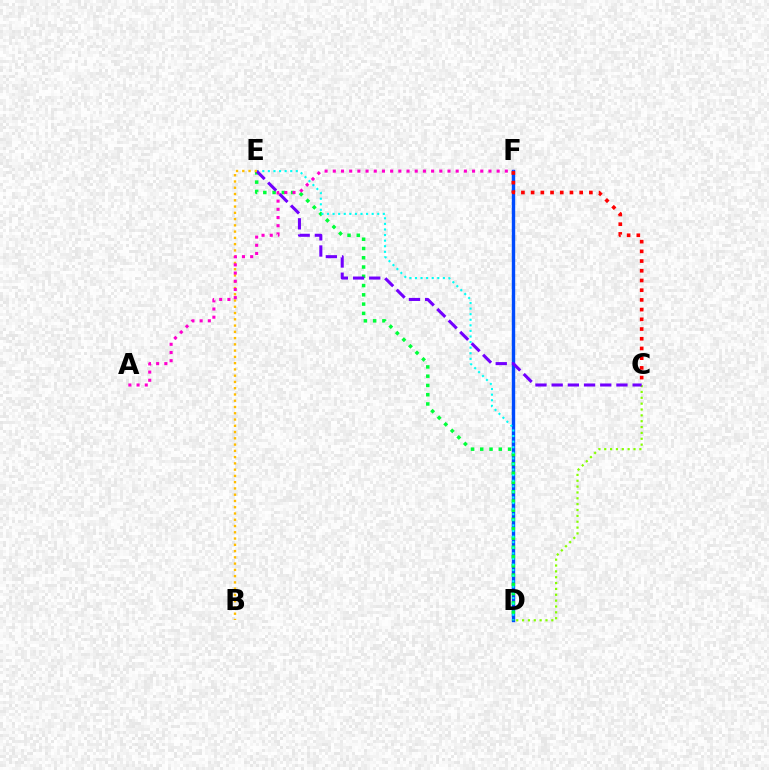{('C', 'D'): [{'color': '#84ff00', 'line_style': 'dotted', 'thickness': 1.59}], ('D', 'F'): [{'color': '#004bff', 'line_style': 'solid', 'thickness': 2.44}], ('D', 'E'): [{'color': '#00ff39', 'line_style': 'dotted', 'thickness': 2.52}, {'color': '#00fff6', 'line_style': 'dotted', 'thickness': 1.52}], ('C', 'E'): [{'color': '#7200ff', 'line_style': 'dashed', 'thickness': 2.2}], ('B', 'E'): [{'color': '#ffbd00', 'line_style': 'dotted', 'thickness': 1.7}], ('A', 'F'): [{'color': '#ff00cf', 'line_style': 'dotted', 'thickness': 2.23}], ('C', 'F'): [{'color': '#ff0000', 'line_style': 'dotted', 'thickness': 2.64}]}